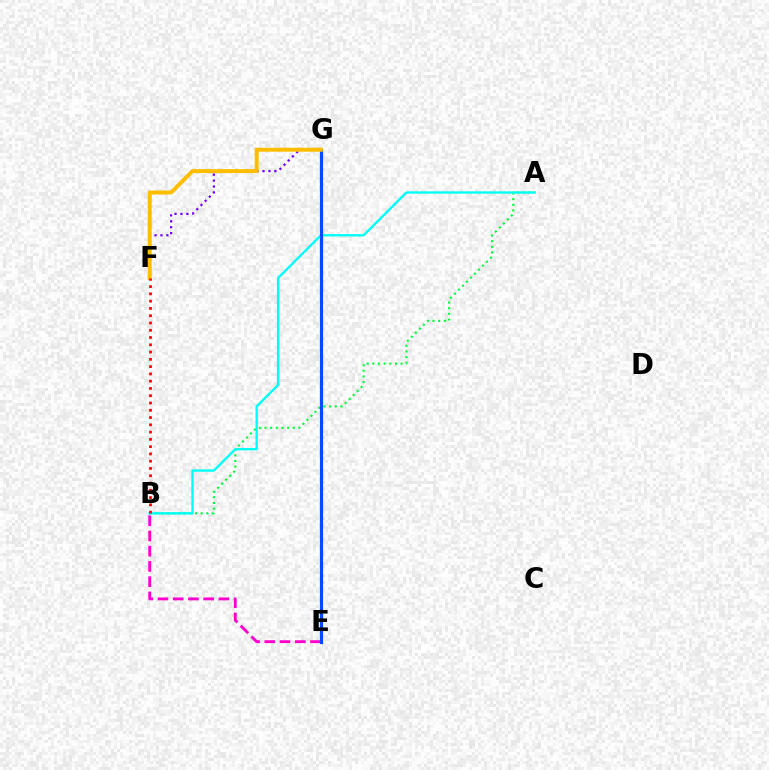{('F', 'G'): [{'color': '#7200ff', 'line_style': 'dotted', 'thickness': 1.61}, {'color': '#ffbd00', 'line_style': 'solid', 'thickness': 2.86}], ('A', 'B'): [{'color': '#00ff39', 'line_style': 'dotted', 'thickness': 1.54}, {'color': '#00fff6', 'line_style': 'solid', 'thickness': 1.69}], ('E', 'G'): [{'color': '#84ff00', 'line_style': 'solid', 'thickness': 2.33}, {'color': '#004bff', 'line_style': 'solid', 'thickness': 2.24}], ('B', 'E'): [{'color': '#ff00cf', 'line_style': 'dashed', 'thickness': 2.07}], ('B', 'F'): [{'color': '#ff0000', 'line_style': 'dotted', 'thickness': 1.98}]}